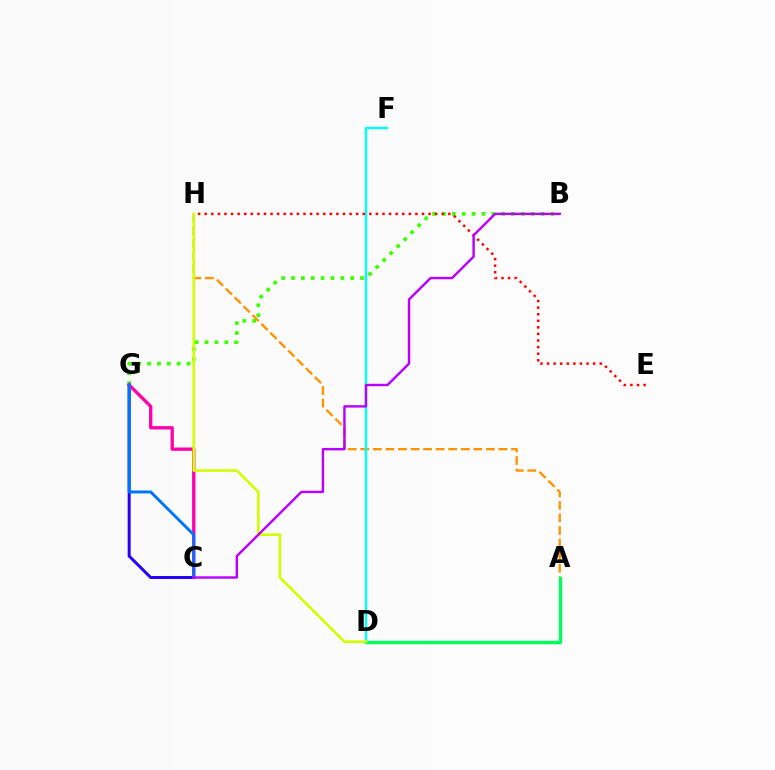{('A', 'H'): [{'color': '#ff9400', 'line_style': 'dashed', 'thickness': 1.71}], ('A', 'D'): [{'color': '#00ff5c', 'line_style': 'solid', 'thickness': 2.45}], ('B', 'G'): [{'color': '#3dff00', 'line_style': 'dotted', 'thickness': 2.68}], ('C', 'G'): [{'color': '#2500ff', 'line_style': 'solid', 'thickness': 2.15}, {'color': '#ff00ac', 'line_style': 'solid', 'thickness': 2.38}, {'color': '#0074ff', 'line_style': 'solid', 'thickness': 2.11}], ('D', 'F'): [{'color': '#00fff6', 'line_style': 'solid', 'thickness': 1.74}], ('D', 'H'): [{'color': '#d1ff00', 'line_style': 'solid', 'thickness': 1.9}], ('E', 'H'): [{'color': '#ff0000', 'line_style': 'dotted', 'thickness': 1.79}], ('B', 'C'): [{'color': '#b900ff', 'line_style': 'solid', 'thickness': 1.74}]}